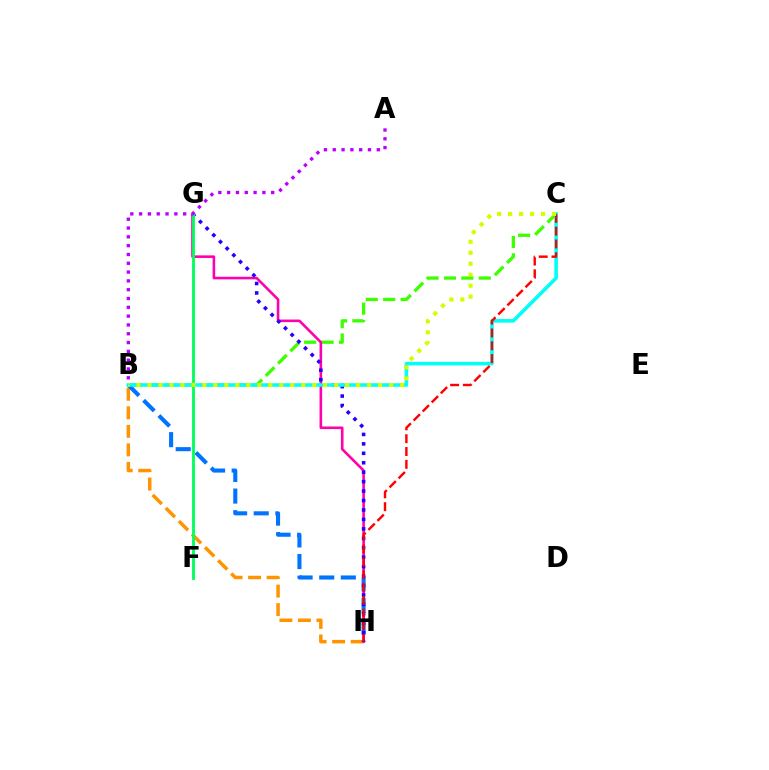{('B', 'C'): [{'color': '#3dff00', 'line_style': 'dashed', 'thickness': 2.36}, {'color': '#00fff6', 'line_style': 'solid', 'thickness': 2.57}, {'color': '#d1ff00', 'line_style': 'dotted', 'thickness': 2.98}], ('B', 'H'): [{'color': '#ff9400', 'line_style': 'dashed', 'thickness': 2.52}, {'color': '#0074ff', 'line_style': 'dashed', 'thickness': 2.94}], ('G', 'H'): [{'color': '#ff00ac', 'line_style': 'solid', 'thickness': 1.87}, {'color': '#2500ff', 'line_style': 'dotted', 'thickness': 2.57}], ('F', 'G'): [{'color': '#00ff5c', 'line_style': 'solid', 'thickness': 2.06}], ('C', 'H'): [{'color': '#ff0000', 'line_style': 'dashed', 'thickness': 1.74}], ('A', 'B'): [{'color': '#b900ff', 'line_style': 'dotted', 'thickness': 2.39}]}